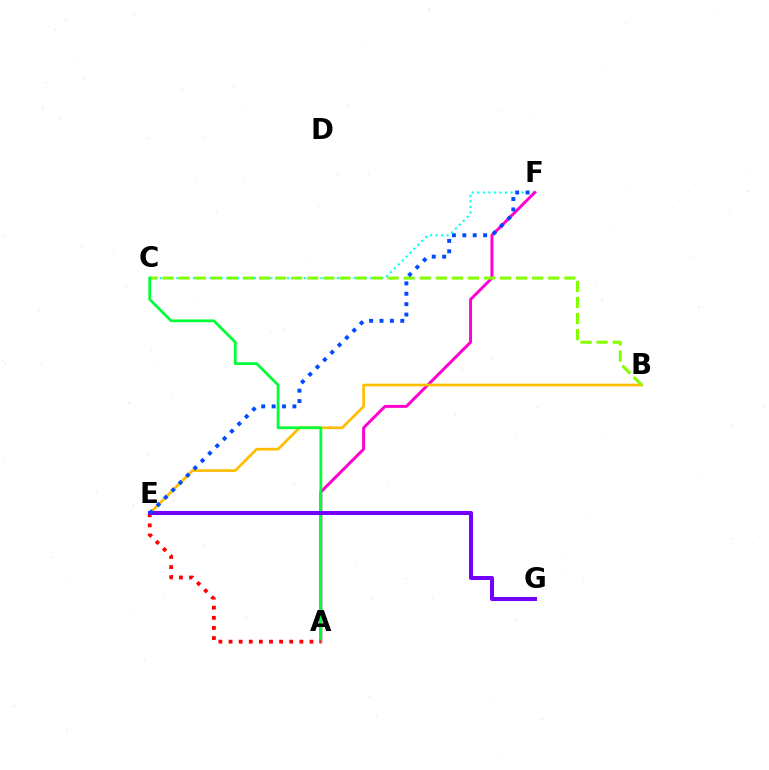{('C', 'F'): [{'color': '#00fff6', 'line_style': 'dotted', 'thickness': 1.5}], ('A', 'F'): [{'color': '#ff00cf', 'line_style': 'solid', 'thickness': 2.12}], ('B', 'E'): [{'color': '#ffbd00', 'line_style': 'solid', 'thickness': 1.93}], ('B', 'C'): [{'color': '#84ff00', 'line_style': 'dashed', 'thickness': 2.18}], ('A', 'C'): [{'color': '#00ff39', 'line_style': 'solid', 'thickness': 1.99}], ('A', 'E'): [{'color': '#ff0000', 'line_style': 'dotted', 'thickness': 2.75}], ('E', 'G'): [{'color': '#7200ff', 'line_style': 'solid', 'thickness': 2.9}], ('E', 'F'): [{'color': '#004bff', 'line_style': 'dotted', 'thickness': 2.82}]}